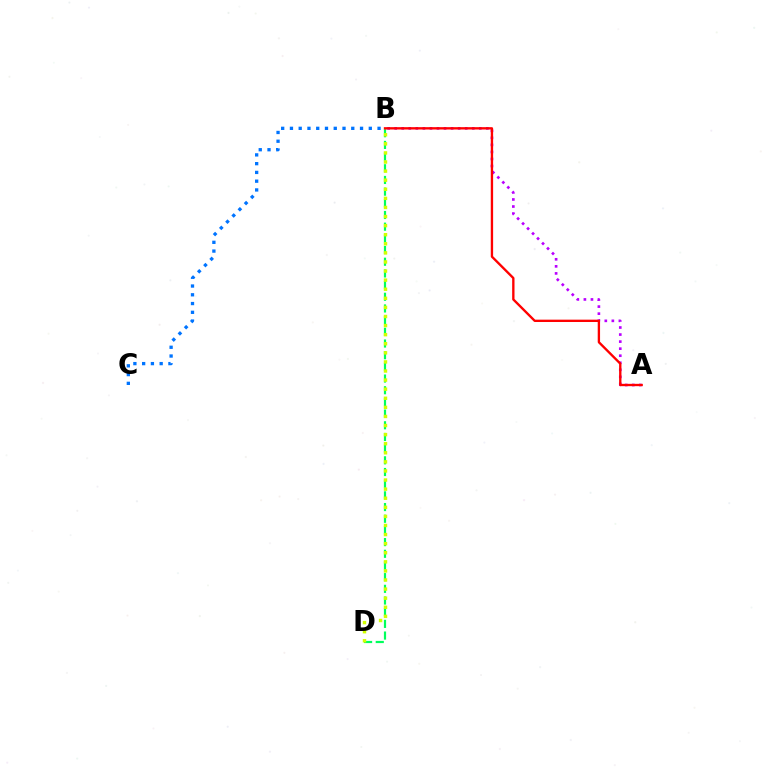{('B', 'D'): [{'color': '#00ff5c', 'line_style': 'dashed', 'thickness': 1.59}, {'color': '#d1ff00', 'line_style': 'dotted', 'thickness': 2.47}], ('A', 'B'): [{'color': '#b900ff', 'line_style': 'dotted', 'thickness': 1.92}, {'color': '#ff0000', 'line_style': 'solid', 'thickness': 1.69}], ('B', 'C'): [{'color': '#0074ff', 'line_style': 'dotted', 'thickness': 2.38}]}